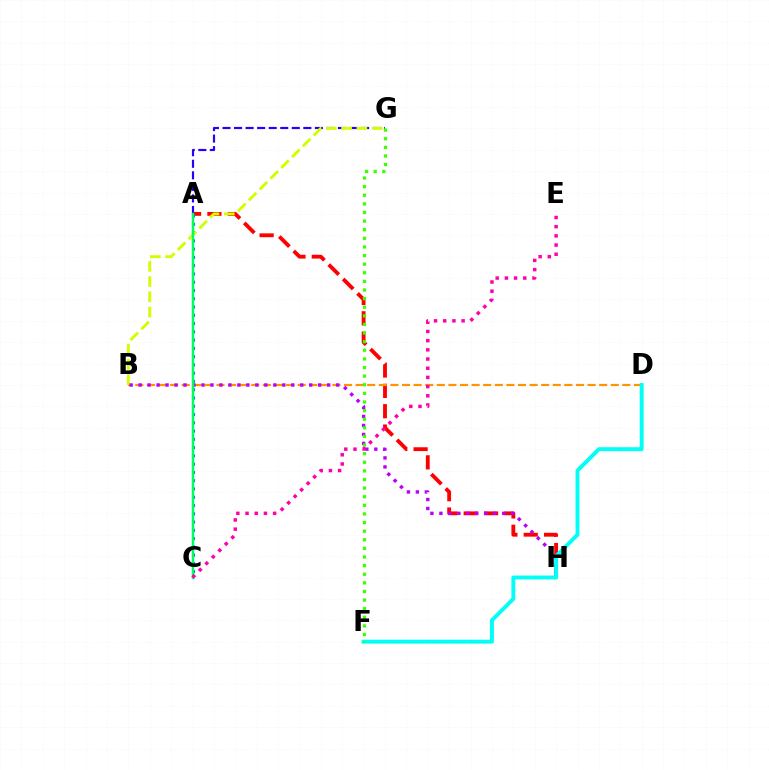{('A', 'H'): [{'color': '#ff0000', 'line_style': 'dashed', 'thickness': 2.76}], ('B', 'D'): [{'color': '#ff9400', 'line_style': 'dashed', 'thickness': 1.58}], ('A', 'G'): [{'color': '#2500ff', 'line_style': 'dashed', 'thickness': 1.57}], ('A', 'C'): [{'color': '#0074ff', 'line_style': 'dotted', 'thickness': 2.25}, {'color': '#00ff5c', 'line_style': 'solid', 'thickness': 1.77}], ('B', 'G'): [{'color': '#d1ff00', 'line_style': 'dashed', 'thickness': 2.08}], ('B', 'H'): [{'color': '#b900ff', 'line_style': 'dotted', 'thickness': 2.44}], ('D', 'F'): [{'color': '#00fff6', 'line_style': 'solid', 'thickness': 2.81}], ('F', 'G'): [{'color': '#3dff00', 'line_style': 'dotted', 'thickness': 2.34}], ('C', 'E'): [{'color': '#ff00ac', 'line_style': 'dotted', 'thickness': 2.5}]}